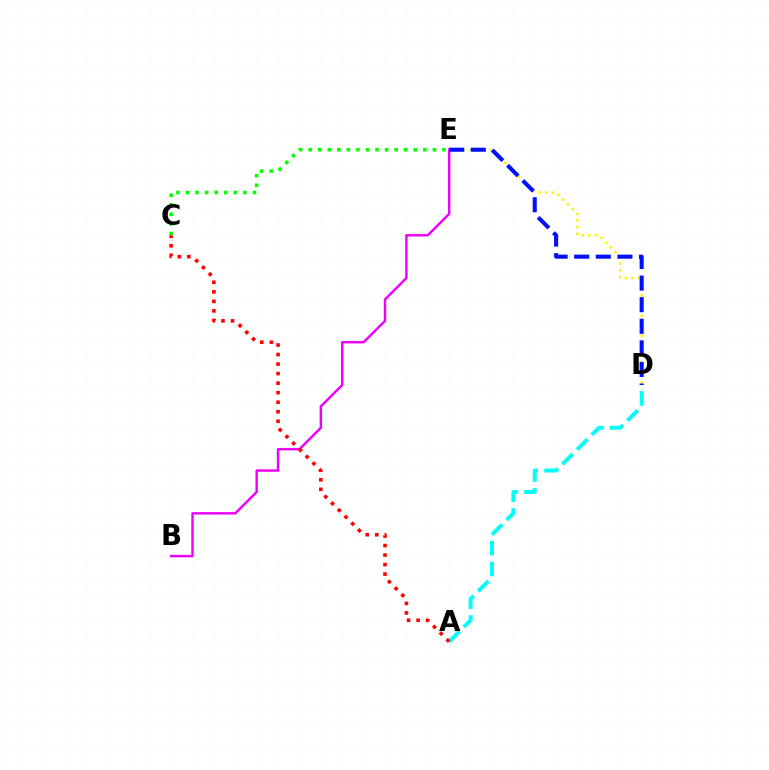{('D', 'E'): [{'color': '#fcf500', 'line_style': 'dotted', 'thickness': 1.81}, {'color': '#0010ff', 'line_style': 'dashed', 'thickness': 2.93}], ('B', 'E'): [{'color': '#ee00ff', 'line_style': 'solid', 'thickness': 1.75}], ('A', 'D'): [{'color': '#00fff6', 'line_style': 'dashed', 'thickness': 2.82}], ('C', 'E'): [{'color': '#08ff00', 'line_style': 'dotted', 'thickness': 2.6}], ('A', 'C'): [{'color': '#ff0000', 'line_style': 'dotted', 'thickness': 2.59}]}